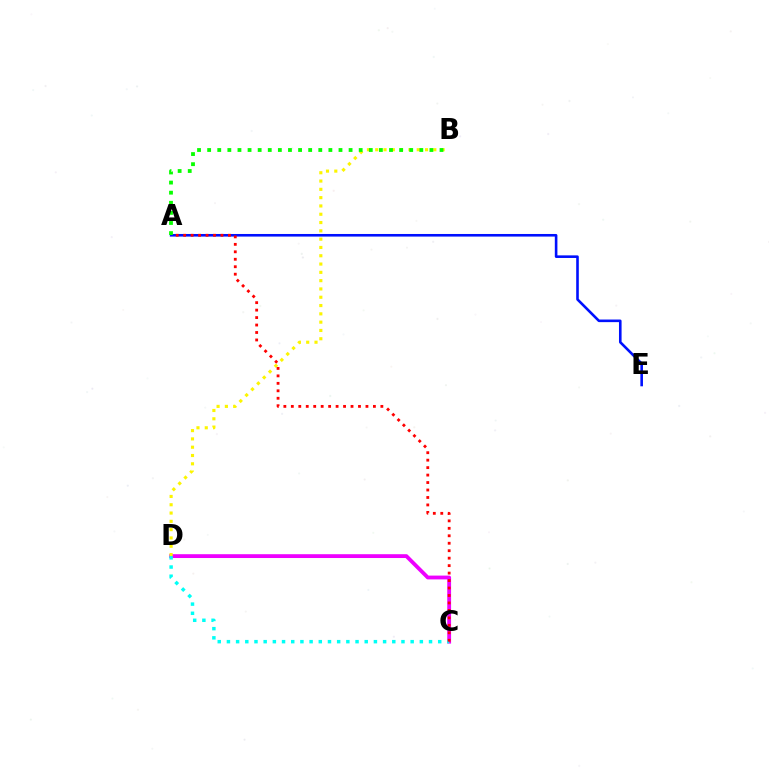{('C', 'D'): [{'color': '#ee00ff', 'line_style': 'solid', 'thickness': 2.75}, {'color': '#00fff6', 'line_style': 'dotted', 'thickness': 2.5}], ('B', 'D'): [{'color': '#fcf500', 'line_style': 'dotted', 'thickness': 2.26}], ('A', 'E'): [{'color': '#0010ff', 'line_style': 'solid', 'thickness': 1.87}], ('A', 'C'): [{'color': '#ff0000', 'line_style': 'dotted', 'thickness': 2.03}], ('A', 'B'): [{'color': '#08ff00', 'line_style': 'dotted', 'thickness': 2.74}]}